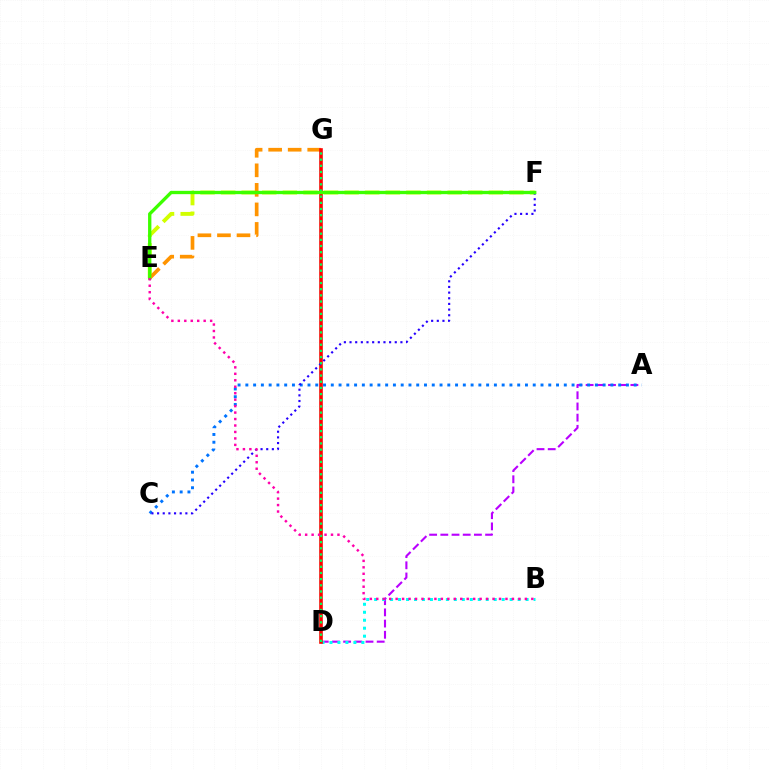{('E', 'F'): [{'color': '#d1ff00', 'line_style': 'dashed', 'thickness': 2.8}, {'color': '#3dff00', 'line_style': 'solid', 'thickness': 2.39}], ('E', 'G'): [{'color': '#ff9400', 'line_style': 'dashed', 'thickness': 2.65}], ('A', 'D'): [{'color': '#b900ff', 'line_style': 'dashed', 'thickness': 1.52}], ('B', 'D'): [{'color': '#00fff6', 'line_style': 'dotted', 'thickness': 2.17}], ('D', 'G'): [{'color': '#ff0000', 'line_style': 'solid', 'thickness': 2.6}, {'color': '#00ff5c', 'line_style': 'dotted', 'thickness': 1.68}], ('A', 'C'): [{'color': '#0074ff', 'line_style': 'dotted', 'thickness': 2.11}], ('C', 'F'): [{'color': '#2500ff', 'line_style': 'dotted', 'thickness': 1.54}], ('B', 'E'): [{'color': '#ff00ac', 'line_style': 'dotted', 'thickness': 1.76}]}